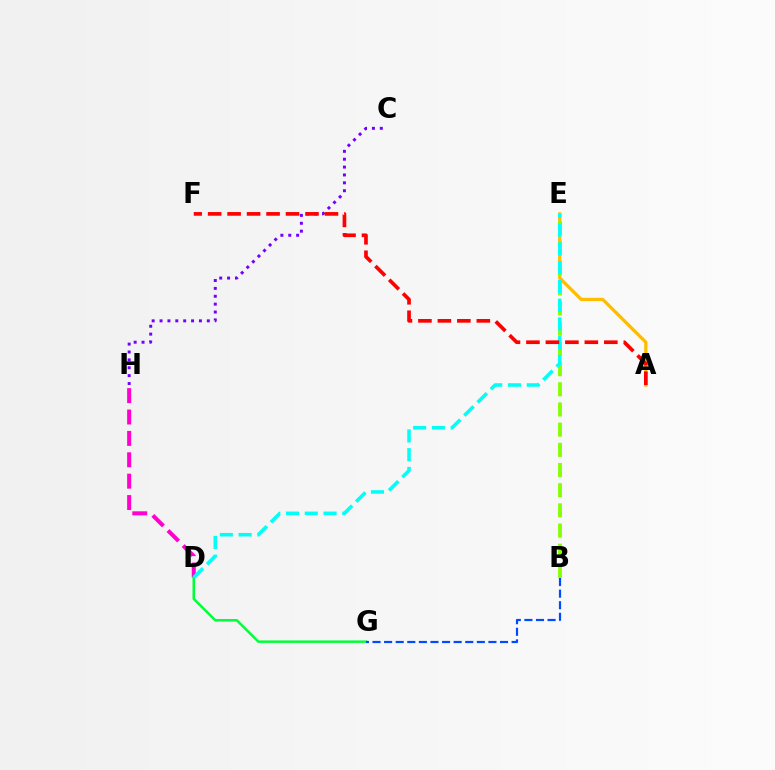{('D', 'H'): [{'color': '#ff00cf', 'line_style': 'dashed', 'thickness': 2.91}], ('C', 'H'): [{'color': '#7200ff', 'line_style': 'dotted', 'thickness': 2.14}], ('A', 'E'): [{'color': '#ffbd00', 'line_style': 'solid', 'thickness': 2.37}], ('D', 'G'): [{'color': '#00ff39', 'line_style': 'solid', 'thickness': 1.79}], ('B', 'G'): [{'color': '#004bff', 'line_style': 'dashed', 'thickness': 1.57}], ('B', 'E'): [{'color': '#84ff00', 'line_style': 'dashed', 'thickness': 2.74}], ('D', 'E'): [{'color': '#00fff6', 'line_style': 'dashed', 'thickness': 2.55}], ('A', 'F'): [{'color': '#ff0000', 'line_style': 'dashed', 'thickness': 2.65}]}